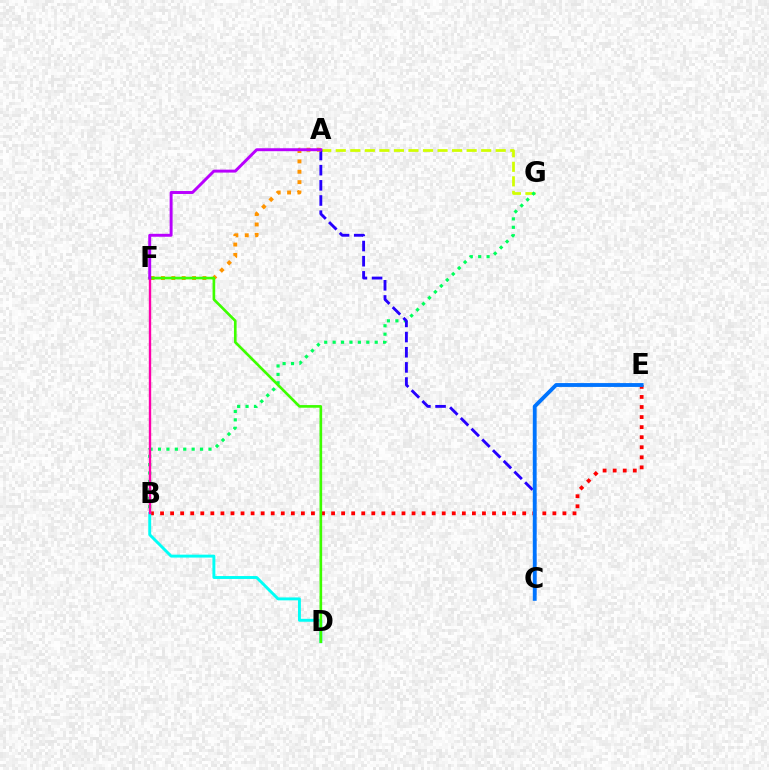{('A', 'G'): [{'color': '#d1ff00', 'line_style': 'dashed', 'thickness': 1.98}], ('B', 'G'): [{'color': '#00ff5c', 'line_style': 'dotted', 'thickness': 2.29}], ('A', 'C'): [{'color': '#2500ff', 'line_style': 'dashed', 'thickness': 2.06}], ('A', 'F'): [{'color': '#ff9400', 'line_style': 'dotted', 'thickness': 2.82}, {'color': '#b900ff', 'line_style': 'solid', 'thickness': 2.12}], ('B', 'E'): [{'color': '#ff0000', 'line_style': 'dotted', 'thickness': 2.73}], ('B', 'D'): [{'color': '#00fff6', 'line_style': 'solid', 'thickness': 2.1}], ('D', 'F'): [{'color': '#3dff00', 'line_style': 'solid', 'thickness': 1.91}], ('C', 'E'): [{'color': '#0074ff', 'line_style': 'solid', 'thickness': 2.77}], ('B', 'F'): [{'color': '#ff00ac', 'line_style': 'solid', 'thickness': 1.72}]}